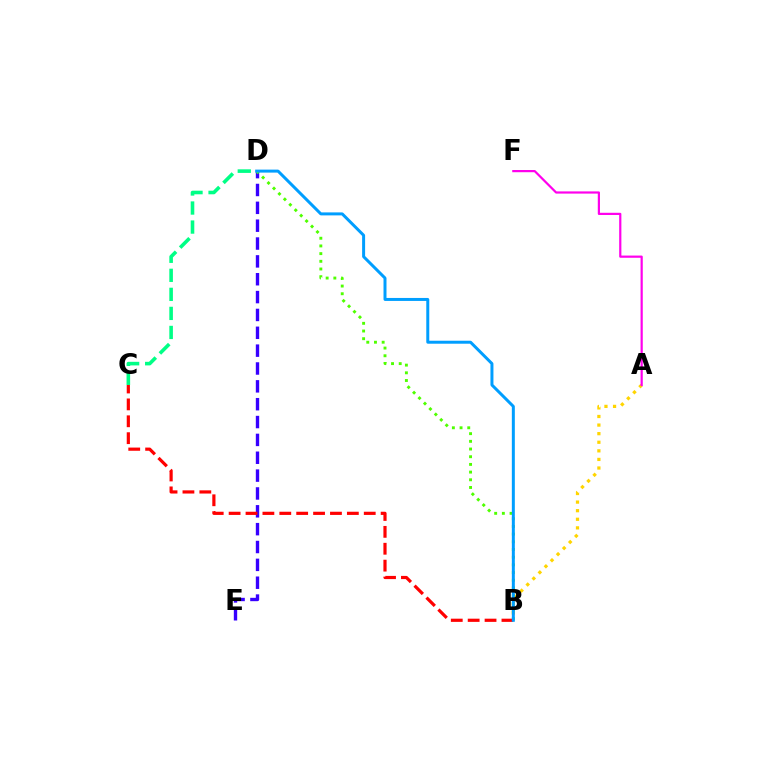{('D', 'E'): [{'color': '#3700ff', 'line_style': 'dashed', 'thickness': 2.43}], ('B', 'D'): [{'color': '#4fff00', 'line_style': 'dotted', 'thickness': 2.09}, {'color': '#009eff', 'line_style': 'solid', 'thickness': 2.15}], ('A', 'B'): [{'color': '#ffd500', 'line_style': 'dotted', 'thickness': 2.33}], ('C', 'D'): [{'color': '#00ff86', 'line_style': 'dashed', 'thickness': 2.59}], ('B', 'C'): [{'color': '#ff0000', 'line_style': 'dashed', 'thickness': 2.29}], ('A', 'F'): [{'color': '#ff00ed', 'line_style': 'solid', 'thickness': 1.59}]}